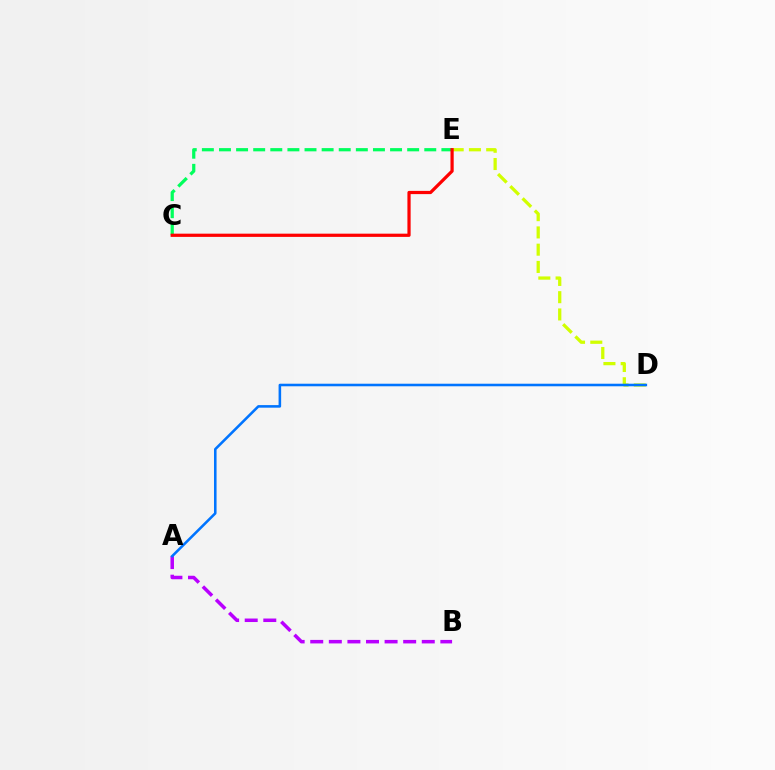{('C', 'E'): [{'color': '#00ff5c', 'line_style': 'dashed', 'thickness': 2.32}, {'color': '#ff0000', 'line_style': 'solid', 'thickness': 2.32}], ('A', 'B'): [{'color': '#b900ff', 'line_style': 'dashed', 'thickness': 2.53}], ('D', 'E'): [{'color': '#d1ff00', 'line_style': 'dashed', 'thickness': 2.34}], ('A', 'D'): [{'color': '#0074ff', 'line_style': 'solid', 'thickness': 1.85}]}